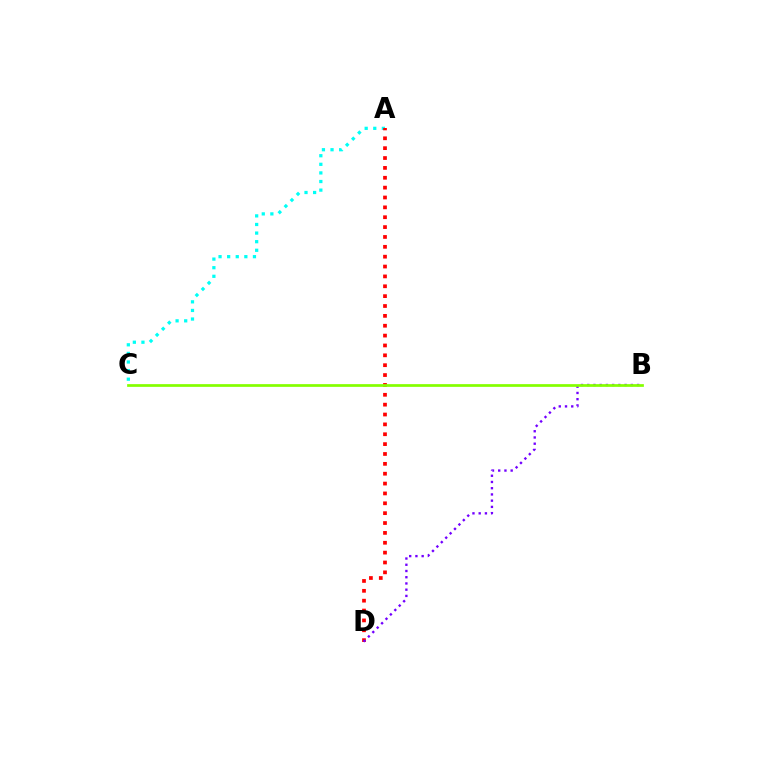{('A', 'C'): [{'color': '#00fff6', 'line_style': 'dotted', 'thickness': 2.34}], ('A', 'D'): [{'color': '#ff0000', 'line_style': 'dotted', 'thickness': 2.68}], ('B', 'D'): [{'color': '#7200ff', 'line_style': 'dotted', 'thickness': 1.69}], ('B', 'C'): [{'color': '#84ff00', 'line_style': 'solid', 'thickness': 1.95}]}